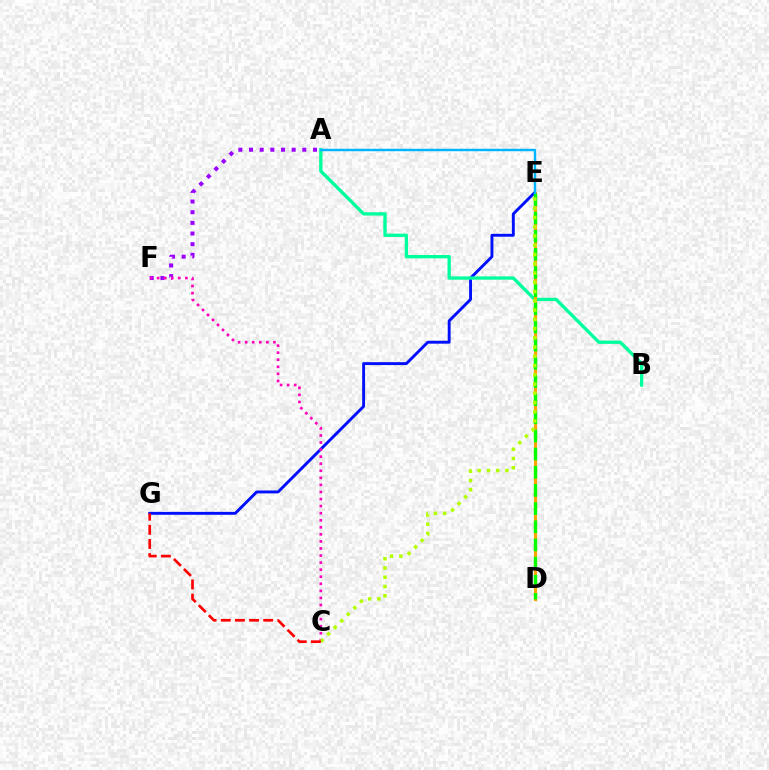{('E', 'G'): [{'color': '#0010ff', 'line_style': 'solid', 'thickness': 2.09}], ('A', 'B'): [{'color': '#00ff9d', 'line_style': 'solid', 'thickness': 2.38}], ('A', 'F'): [{'color': '#9b00ff', 'line_style': 'dotted', 'thickness': 2.9}], ('D', 'E'): [{'color': '#ffa500', 'line_style': 'solid', 'thickness': 2.24}, {'color': '#08ff00', 'line_style': 'dashed', 'thickness': 2.47}], ('C', 'F'): [{'color': '#ff00bd', 'line_style': 'dotted', 'thickness': 1.92}], ('C', 'E'): [{'color': '#b3ff00', 'line_style': 'dotted', 'thickness': 2.51}], ('C', 'G'): [{'color': '#ff0000', 'line_style': 'dashed', 'thickness': 1.92}], ('A', 'E'): [{'color': '#00b5ff', 'line_style': 'solid', 'thickness': 1.74}]}